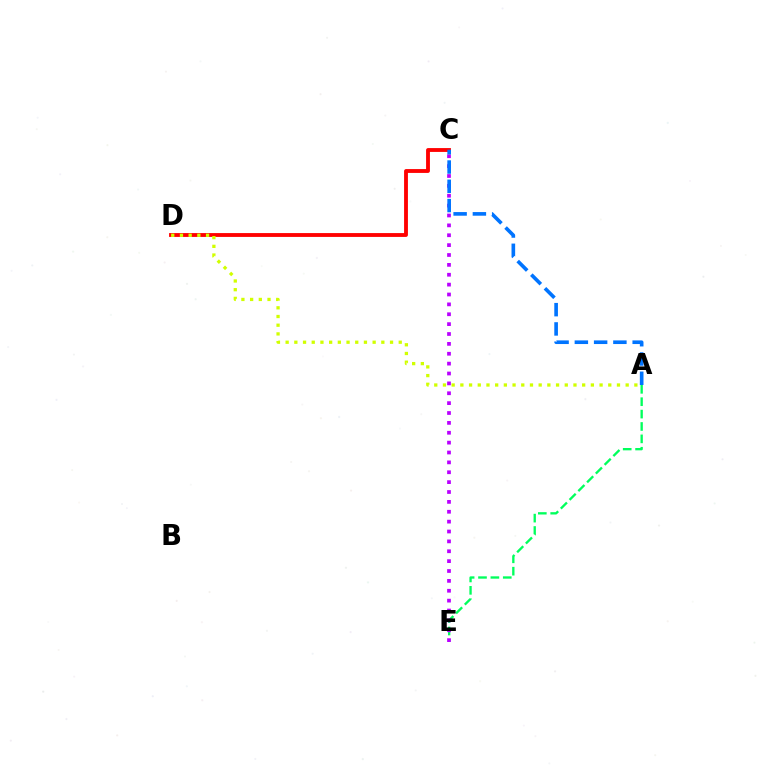{('C', 'D'): [{'color': '#ff0000', 'line_style': 'solid', 'thickness': 2.77}], ('A', 'E'): [{'color': '#00ff5c', 'line_style': 'dashed', 'thickness': 1.68}], ('C', 'E'): [{'color': '#b900ff', 'line_style': 'dotted', 'thickness': 2.68}], ('A', 'C'): [{'color': '#0074ff', 'line_style': 'dashed', 'thickness': 2.62}], ('A', 'D'): [{'color': '#d1ff00', 'line_style': 'dotted', 'thickness': 2.36}]}